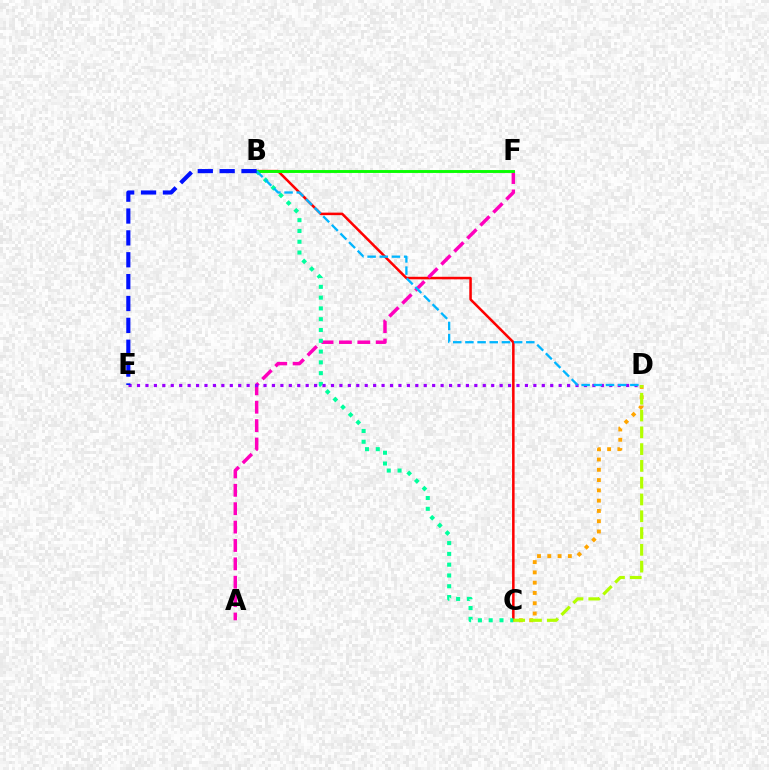{('B', 'C'): [{'color': '#ff0000', 'line_style': 'solid', 'thickness': 1.82}, {'color': '#00ff9d', 'line_style': 'dotted', 'thickness': 2.93}], ('A', 'F'): [{'color': '#ff00bd', 'line_style': 'dashed', 'thickness': 2.5}], ('B', 'F'): [{'color': '#08ff00', 'line_style': 'solid', 'thickness': 2.09}], ('C', 'D'): [{'color': '#ffa500', 'line_style': 'dotted', 'thickness': 2.79}, {'color': '#b3ff00', 'line_style': 'dashed', 'thickness': 2.28}], ('D', 'E'): [{'color': '#9b00ff', 'line_style': 'dotted', 'thickness': 2.29}], ('B', 'D'): [{'color': '#00b5ff', 'line_style': 'dashed', 'thickness': 1.65}], ('B', 'E'): [{'color': '#0010ff', 'line_style': 'dashed', 'thickness': 2.97}]}